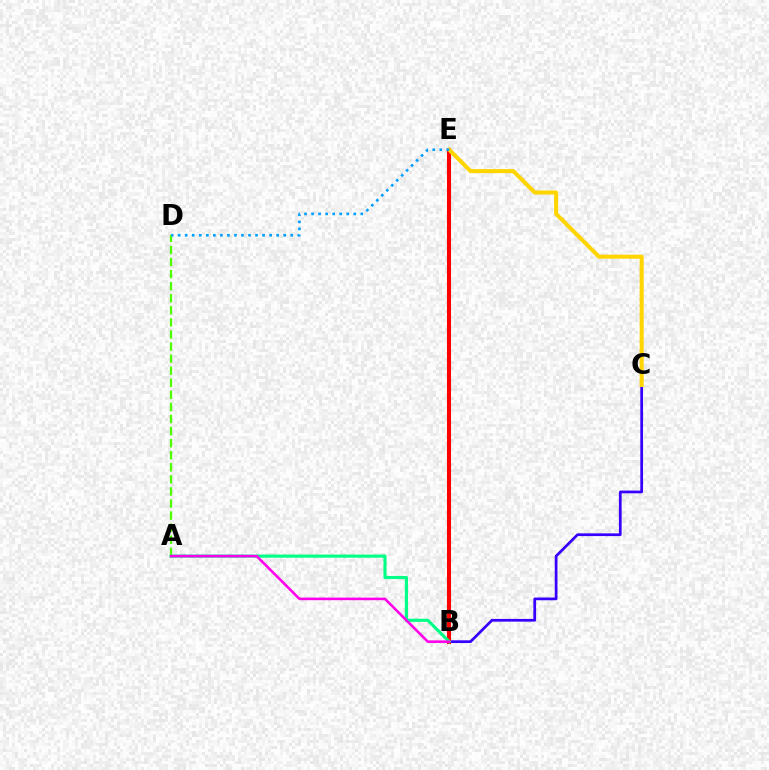{('B', 'C'): [{'color': '#3700ff', 'line_style': 'solid', 'thickness': 1.96}], ('A', 'D'): [{'color': '#4fff00', 'line_style': 'dashed', 'thickness': 1.64}], ('B', 'E'): [{'color': '#ff0000', 'line_style': 'solid', 'thickness': 2.93}], ('C', 'E'): [{'color': '#ffd500', 'line_style': 'solid', 'thickness': 2.91}], ('A', 'B'): [{'color': '#00ff86', 'line_style': 'solid', 'thickness': 2.26}, {'color': '#ff00ed', 'line_style': 'solid', 'thickness': 1.86}], ('D', 'E'): [{'color': '#009eff', 'line_style': 'dotted', 'thickness': 1.91}]}